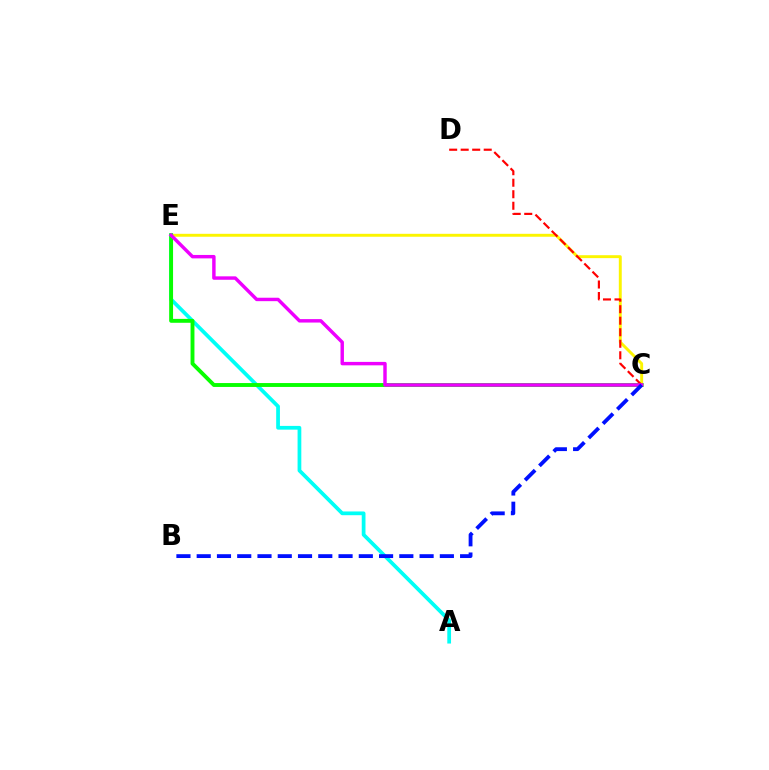{('C', 'E'): [{'color': '#fcf500', 'line_style': 'solid', 'thickness': 2.11}, {'color': '#08ff00', 'line_style': 'solid', 'thickness': 2.8}, {'color': '#ee00ff', 'line_style': 'solid', 'thickness': 2.47}], ('A', 'E'): [{'color': '#00fff6', 'line_style': 'solid', 'thickness': 2.69}], ('C', 'D'): [{'color': '#ff0000', 'line_style': 'dashed', 'thickness': 1.56}], ('B', 'C'): [{'color': '#0010ff', 'line_style': 'dashed', 'thickness': 2.75}]}